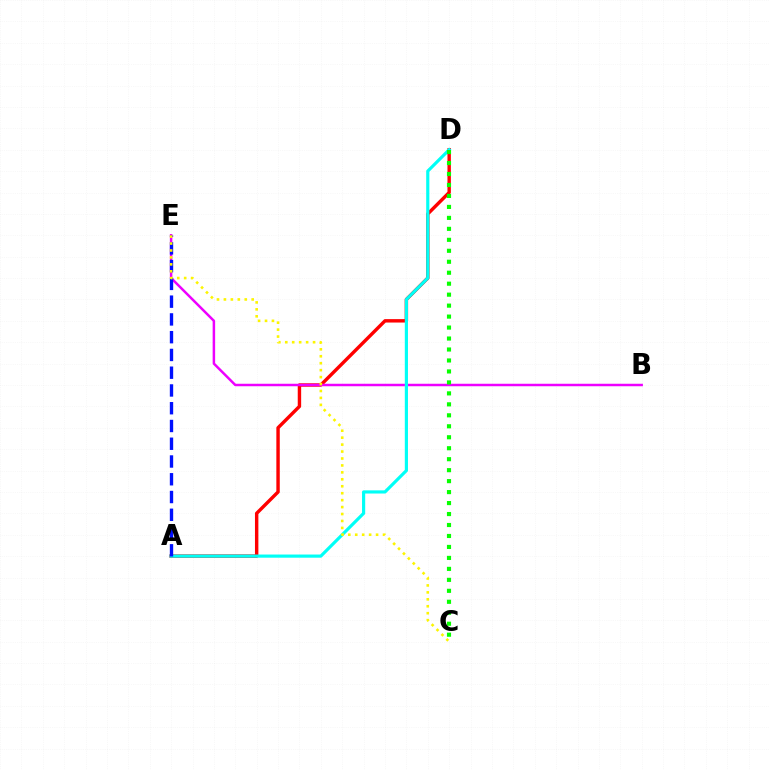{('A', 'D'): [{'color': '#ff0000', 'line_style': 'solid', 'thickness': 2.46}, {'color': '#00fff6', 'line_style': 'solid', 'thickness': 2.28}], ('B', 'E'): [{'color': '#ee00ff', 'line_style': 'solid', 'thickness': 1.79}], ('C', 'D'): [{'color': '#08ff00', 'line_style': 'dotted', 'thickness': 2.98}], ('A', 'E'): [{'color': '#0010ff', 'line_style': 'dashed', 'thickness': 2.41}], ('C', 'E'): [{'color': '#fcf500', 'line_style': 'dotted', 'thickness': 1.89}]}